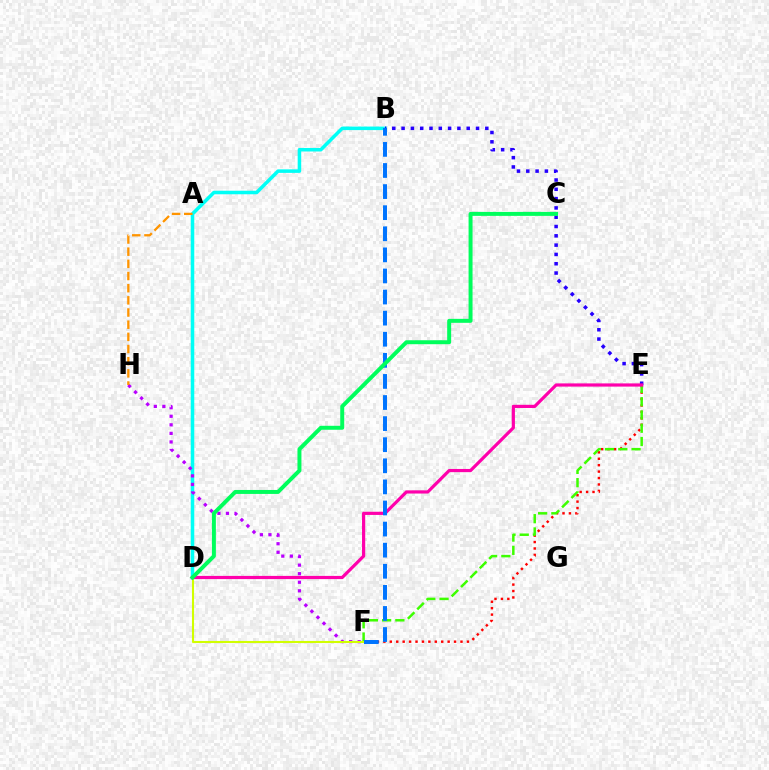{('B', 'D'): [{'color': '#00fff6', 'line_style': 'solid', 'thickness': 2.54}], ('F', 'H'): [{'color': '#b900ff', 'line_style': 'dotted', 'thickness': 2.33}], ('B', 'E'): [{'color': '#2500ff', 'line_style': 'dotted', 'thickness': 2.53}], ('E', 'F'): [{'color': '#ff0000', 'line_style': 'dotted', 'thickness': 1.75}, {'color': '#3dff00', 'line_style': 'dashed', 'thickness': 1.8}], ('D', 'F'): [{'color': '#d1ff00', 'line_style': 'solid', 'thickness': 1.5}], ('D', 'E'): [{'color': '#ff00ac', 'line_style': 'solid', 'thickness': 2.3}], ('A', 'H'): [{'color': '#ff9400', 'line_style': 'dashed', 'thickness': 1.65}], ('B', 'F'): [{'color': '#0074ff', 'line_style': 'dashed', 'thickness': 2.87}], ('C', 'D'): [{'color': '#00ff5c', 'line_style': 'solid', 'thickness': 2.85}]}